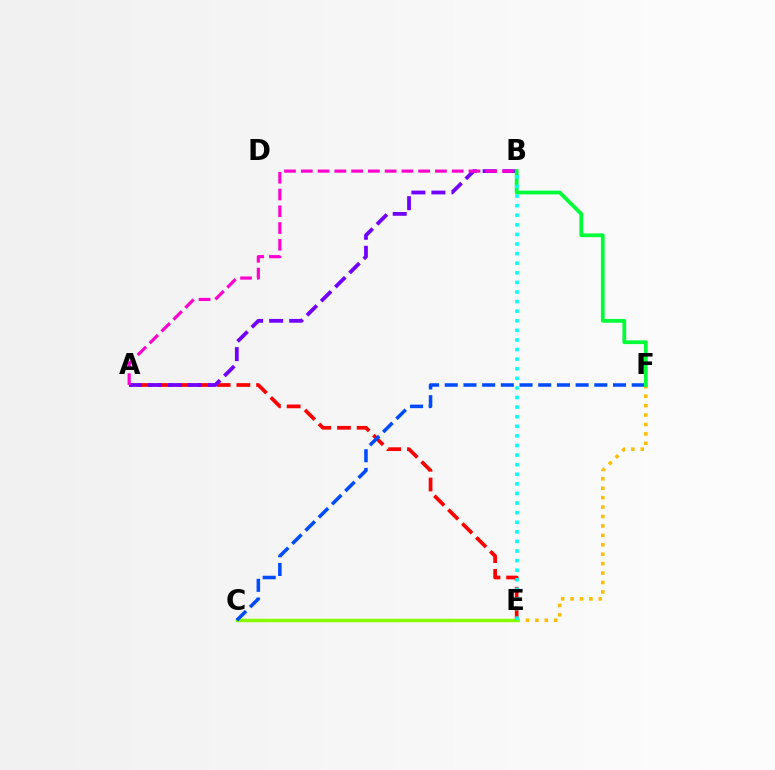{('A', 'E'): [{'color': '#ff0000', 'line_style': 'dashed', 'thickness': 2.68}], ('E', 'F'): [{'color': '#ffbd00', 'line_style': 'dotted', 'thickness': 2.56}], ('C', 'E'): [{'color': '#84ff00', 'line_style': 'solid', 'thickness': 2.48}], ('A', 'B'): [{'color': '#7200ff', 'line_style': 'dashed', 'thickness': 2.72}, {'color': '#ff00cf', 'line_style': 'dashed', 'thickness': 2.28}], ('C', 'F'): [{'color': '#004bff', 'line_style': 'dashed', 'thickness': 2.54}], ('B', 'F'): [{'color': '#00ff39', 'line_style': 'solid', 'thickness': 2.71}], ('B', 'E'): [{'color': '#00fff6', 'line_style': 'dotted', 'thickness': 2.61}]}